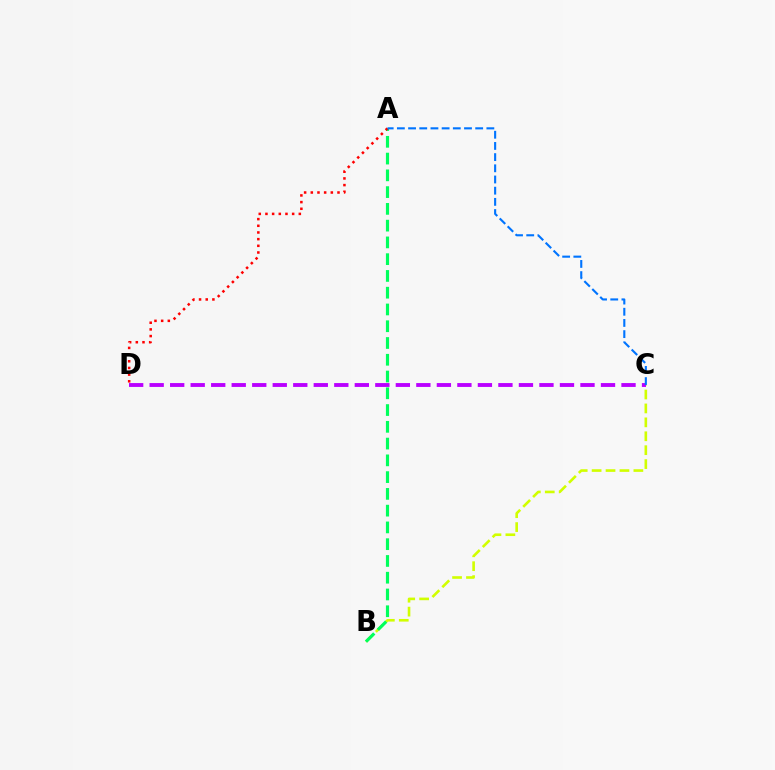{('B', 'C'): [{'color': '#d1ff00', 'line_style': 'dashed', 'thickness': 1.89}], ('A', 'B'): [{'color': '#00ff5c', 'line_style': 'dashed', 'thickness': 2.28}], ('A', 'D'): [{'color': '#ff0000', 'line_style': 'dotted', 'thickness': 1.81}], ('C', 'D'): [{'color': '#b900ff', 'line_style': 'dashed', 'thickness': 2.79}], ('A', 'C'): [{'color': '#0074ff', 'line_style': 'dashed', 'thickness': 1.52}]}